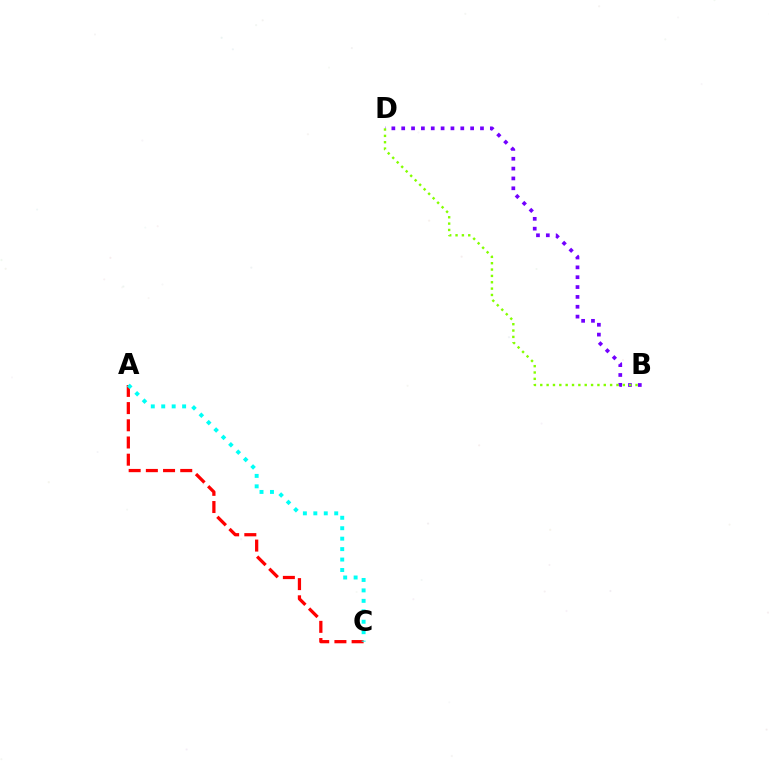{('A', 'C'): [{'color': '#ff0000', 'line_style': 'dashed', 'thickness': 2.34}, {'color': '#00fff6', 'line_style': 'dotted', 'thickness': 2.84}], ('B', 'D'): [{'color': '#7200ff', 'line_style': 'dotted', 'thickness': 2.68}, {'color': '#84ff00', 'line_style': 'dotted', 'thickness': 1.73}]}